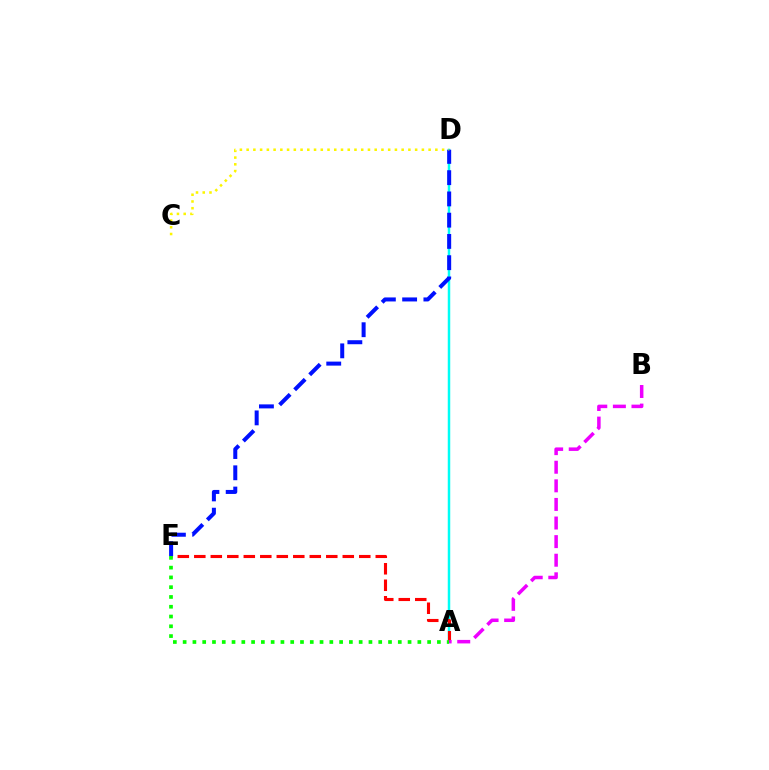{('A', 'D'): [{'color': '#00fff6', 'line_style': 'solid', 'thickness': 1.79}], ('A', 'E'): [{'color': '#ff0000', 'line_style': 'dashed', 'thickness': 2.24}, {'color': '#08ff00', 'line_style': 'dotted', 'thickness': 2.66}], ('D', 'E'): [{'color': '#0010ff', 'line_style': 'dashed', 'thickness': 2.89}], ('C', 'D'): [{'color': '#fcf500', 'line_style': 'dotted', 'thickness': 1.83}], ('A', 'B'): [{'color': '#ee00ff', 'line_style': 'dashed', 'thickness': 2.53}]}